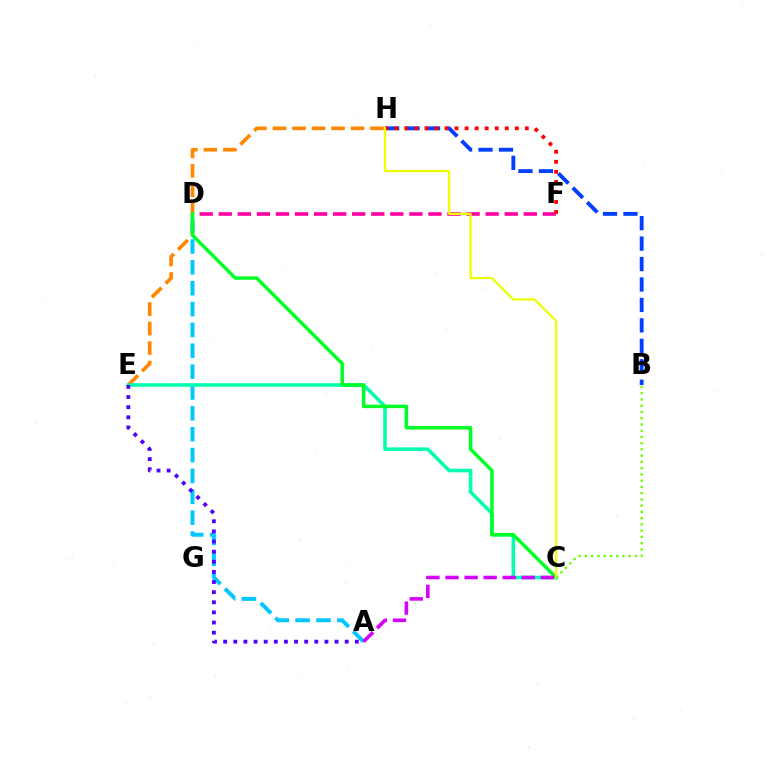{('D', 'F'): [{'color': '#ff00a0', 'line_style': 'dashed', 'thickness': 2.59}], ('B', 'H'): [{'color': '#003fff', 'line_style': 'dashed', 'thickness': 2.78}], ('B', 'C'): [{'color': '#66ff00', 'line_style': 'dotted', 'thickness': 1.7}], ('E', 'H'): [{'color': '#ff8800', 'line_style': 'dashed', 'thickness': 2.65}], ('A', 'D'): [{'color': '#00c7ff', 'line_style': 'dashed', 'thickness': 2.83}], ('C', 'E'): [{'color': '#00ffaf', 'line_style': 'solid', 'thickness': 2.57}], ('C', 'D'): [{'color': '#00ff27', 'line_style': 'solid', 'thickness': 2.52}], ('F', 'H'): [{'color': '#ff0000', 'line_style': 'dotted', 'thickness': 2.73}], ('A', 'C'): [{'color': '#d600ff', 'line_style': 'dashed', 'thickness': 2.59}], ('A', 'E'): [{'color': '#4f00ff', 'line_style': 'dotted', 'thickness': 2.75}], ('C', 'H'): [{'color': '#eeff00', 'line_style': 'solid', 'thickness': 1.59}]}